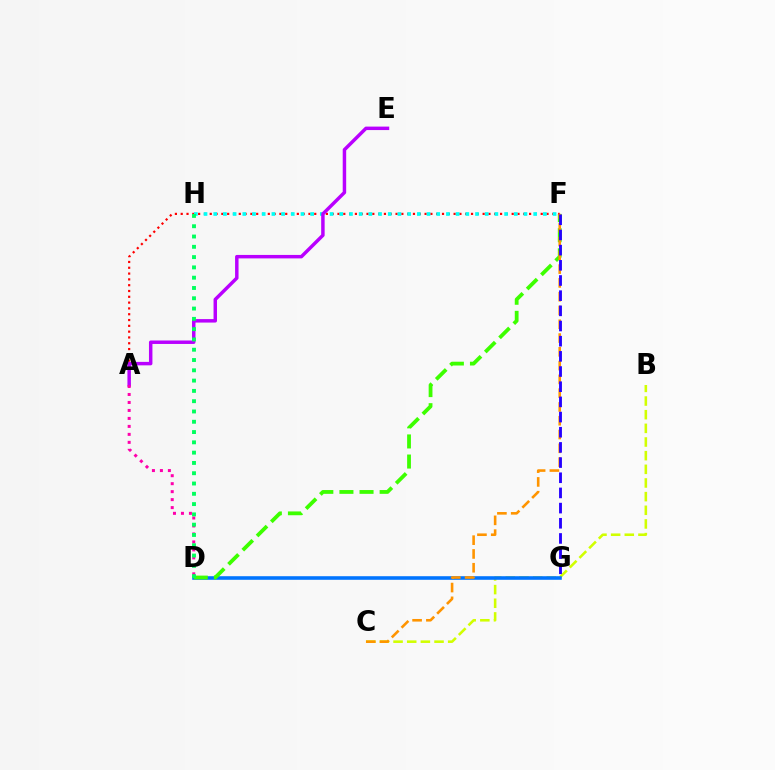{('B', 'C'): [{'color': '#d1ff00', 'line_style': 'dashed', 'thickness': 1.86}], ('D', 'G'): [{'color': '#0074ff', 'line_style': 'solid', 'thickness': 2.58}], ('D', 'F'): [{'color': '#3dff00', 'line_style': 'dashed', 'thickness': 2.73}], ('A', 'F'): [{'color': '#ff0000', 'line_style': 'dotted', 'thickness': 1.58}], ('F', 'H'): [{'color': '#00fff6', 'line_style': 'dotted', 'thickness': 2.63}], ('A', 'E'): [{'color': '#b900ff', 'line_style': 'solid', 'thickness': 2.49}], ('C', 'F'): [{'color': '#ff9400', 'line_style': 'dashed', 'thickness': 1.87}], ('F', 'G'): [{'color': '#2500ff', 'line_style': 'dashed', 'thickness': 2.06}], ('A', 'D'): [{'color': '#ff00ac', 'line_style': 'dotted', 'thickness': 2.17}], ('D', 'H'): [{'color': '#00ff5c', 'line_style': 'dotted', 'thickness': 2.8}]}